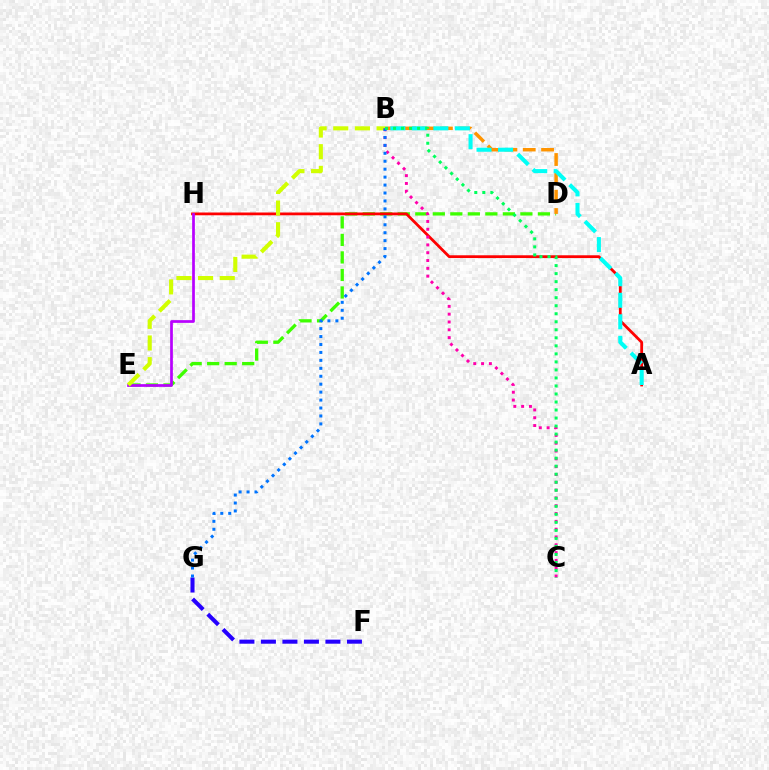{('D', 'E'): [{'color': '#3dff00', 'line_style': 'dashed', 'thickness': 2.38}], ('A', 'H'): [{'color': '#ff0000', 'line_style': 'solid', 'thickness': 2.0}], ('E', 'H'): [{'color': '#b900ff', 'line_style': 'solid', 'thickness': 1.96}], ('B', 'D'): [{'color': '#ff9400', 'line_style': 'dashed', 'thickness': 2.49}], ('B', 'E'): [{'color': '#d1ff00', 'line_style': 'dashed', 'thickness': 2.94}], ('B', 'C'): [{'color': '#ff00ac', 'line_style': 'dotted', 'thickness': 2.12}, {'color': '#00ff5c', 'line_style': 'dotted', 'thickness': 2.18}], ('A', 'B'): [{'color': '#00fff6', 'line_style': 'dashed', 'thickness': 2.92}], ('F', 'G'): [{'color': '#2500ff', 'line_style': 'dashed', 'thickness': 2.92}], ('B', 'G'): [{'color': '#0074ff', 'line_style': 'dotted', 'thickness': 2.16}]}